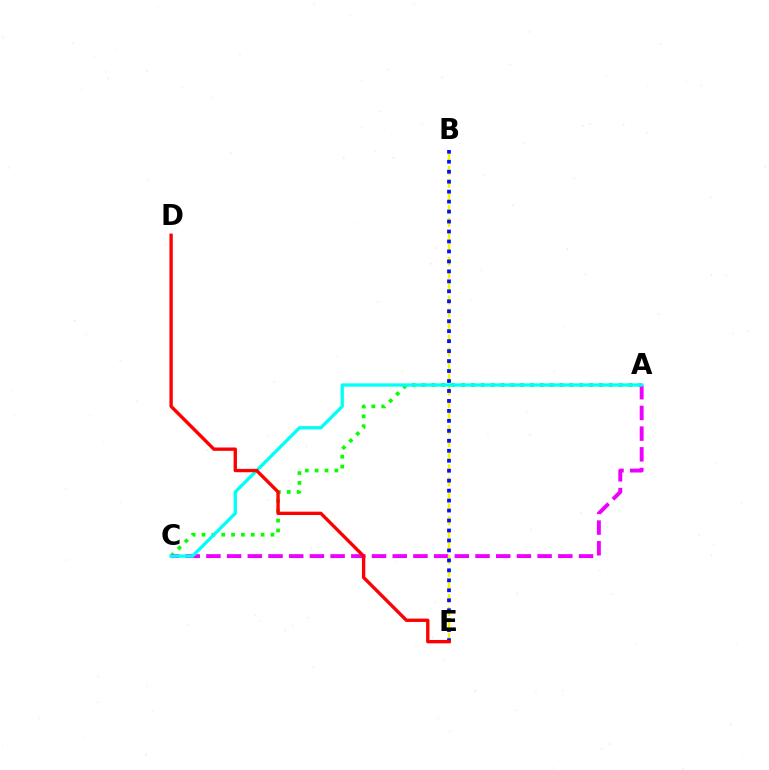{('A', 'C'): [{'color': '#08ff00', 'line_style': 'dotted', 'thickness': 2.68}, {'color': '#ee00ff', 'line_style': 'dashed', 'thickness': 2.81}, {'color': '#00fff6', 'line_style': 'solid', 'thickness': 2.37}], ('B', 'E'): [{'color': '#fcf500', 'line_style': 'dashed', 'thickness': 1.76}, {'color': '#0010ff', 'line_style': 'dotted', 'thickness': 2.71}], ('D', 'E'): [{'color': '#ff0000', 'line_style': 'solid', 'thickness': 2.42}]}